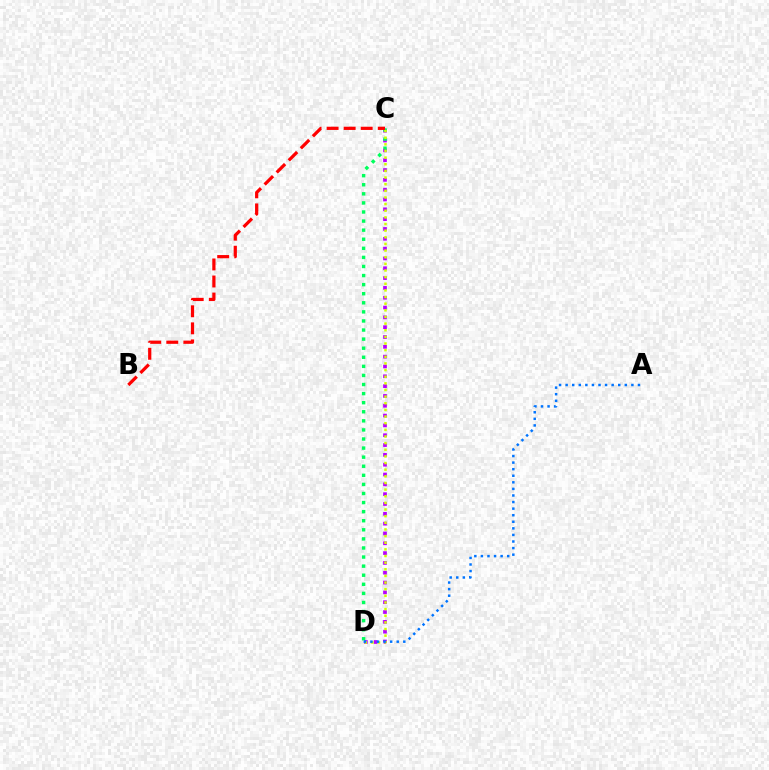{('C', 'D'): [{'color': '#b900ff', 'line_style': 'dotted', 'thickness': 2.67}, {'color': '#00ff5c', 'line_style': 'dotted', 'thickness': 2.47}, {'color': '#d1ff00', 'line_style': 'dotted', 'thickness': 1.8}], ('B', 'C'): [{'color': '#ff0000', 'line_style': 'dashed', 'thickness': 2.32}], ('A', 'D'): [{'color': '#0074ff', 'line_style': 'dotted', 'thickness': 1.79}]}